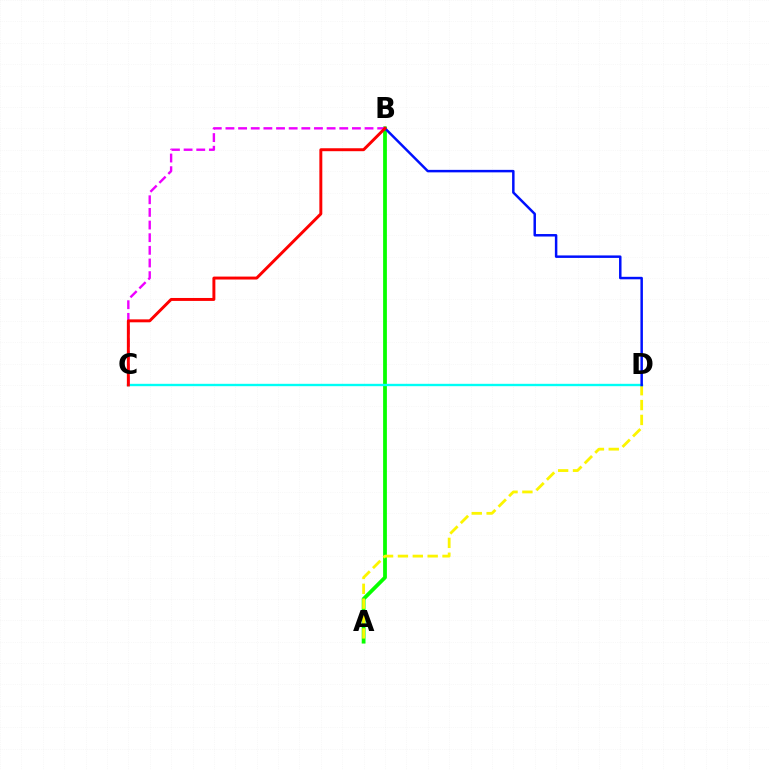{('A', 'B'): [{'color': '#08ff00', 'line_style': 'solid', 'thickness': 2.71}], ('A', 'D'): [{'color': '#fcf500', 'line_style': 'dashed', 'thickness': 2.02}], ('C', 'D'): [{'color': '#00fff6', 'line_style': 'solid', 'thickness': 1.7}], ('B', 'C'): [{'color': '#ee00ff', 'line_style': 'dashed', 'thickness': 1.72}, {'color': '#ff0000', 'line_style': 'solid', 'thickness': 2.12}], ('B', 'D'): [{'color': '#0010ff', 'line_style': 'solid', 'thickness': 1.79}]}